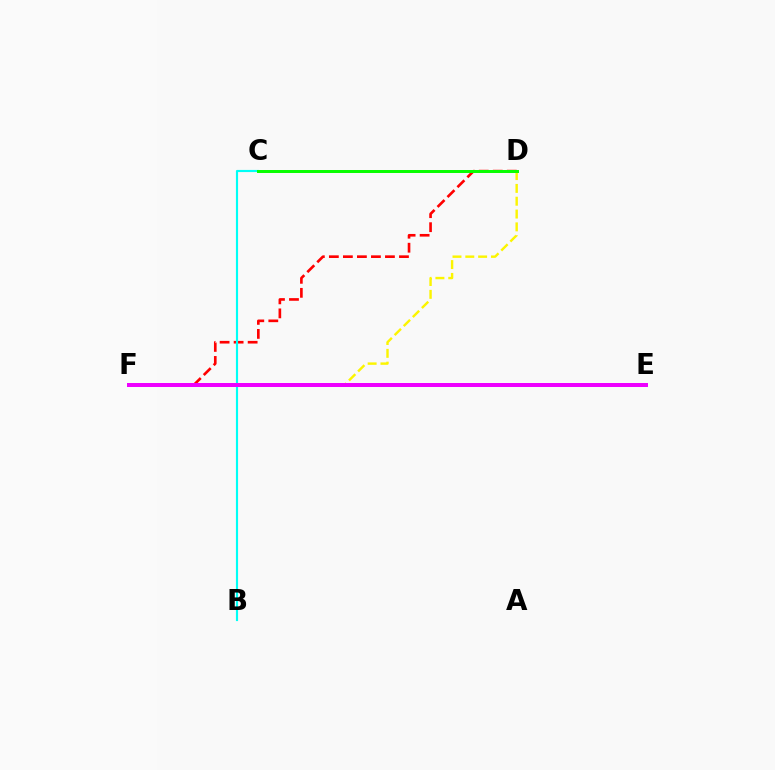{('E', 'F'): [{'color': '#0010ff', 'line_style': 'dashed', 'thickness': 1.55}, {'color': '#ee00ff', 'line_style': 'solid', 'thickness': 2.87}], ('D', 'F'): [{'color': '#ff0000', 'line_style': 'dashed', 'thickness': 1.9}, {'color': '#fcf500', 'line_style': 'dashed', 'thickness': 1.74}], ('B', 'C'): [{'color': '#00fff6', 'line_style': 'solid', 'thickness': 1.54}], ('C', 'D'): [{'color': '#08ff00', 'line_style': 'solid', 'thickness': 2.14}]}